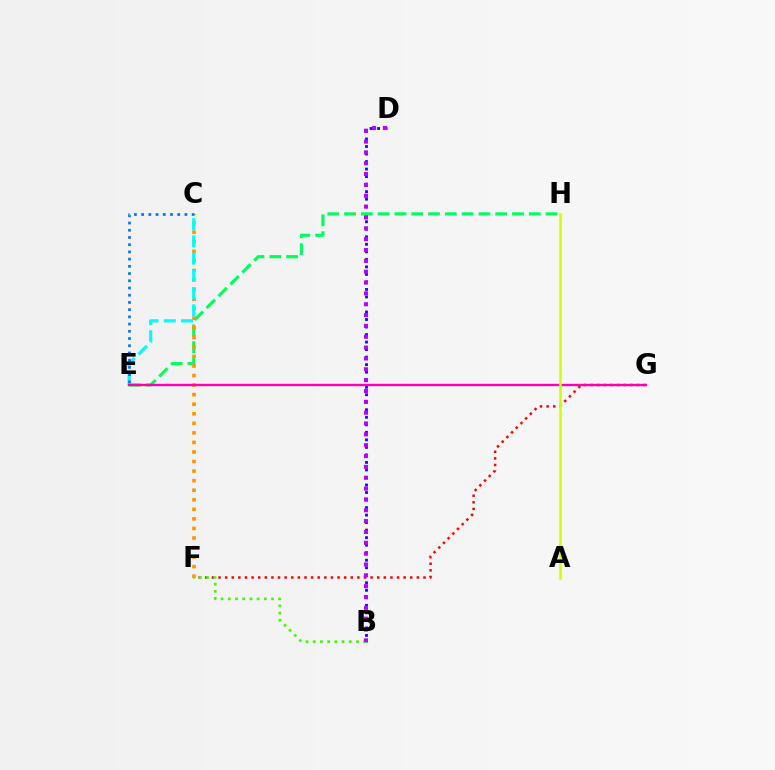{('B', 'D'): [{'color': '#2500ff', 'line_style': 'dotted', 'thickness': 2.04}, {'color': '#b900ff', 'line_style': 'dotted', 'thickness': 2.95}], ('E', 'H'): [{'color': '#00ff5c', 'line_style': 'dashed', 'thickness': 2.28}], ('F', 'G'): [{'color': '#ff0000', 'line_style': 'dotted', 'thickness': 1.8}], ('C', 'F'): [{'color': '#ff9400', 'line_style': 'dotted', 'thickness': 2.6}], ('C', 'E'): [{'color': '#00fff6', 'line_style': 'dashed', 'thickness': 2.34}, {'color': '#0074ff', 'line_style': 'dotted', 'thickness': 1.96}], ('B', 'F'): [{'color': '#3dff00', 'line_style': 'dotted', 'thickness': 1.96}], ('E', 'G'): [{'color': '#ff00ac', 'line_style': 'solid', 'thickness': 1.71}], ('A', 'H'): [{'color': '#d1ff00', 'line_style': 'solid', 'thickness': 1.82}]}